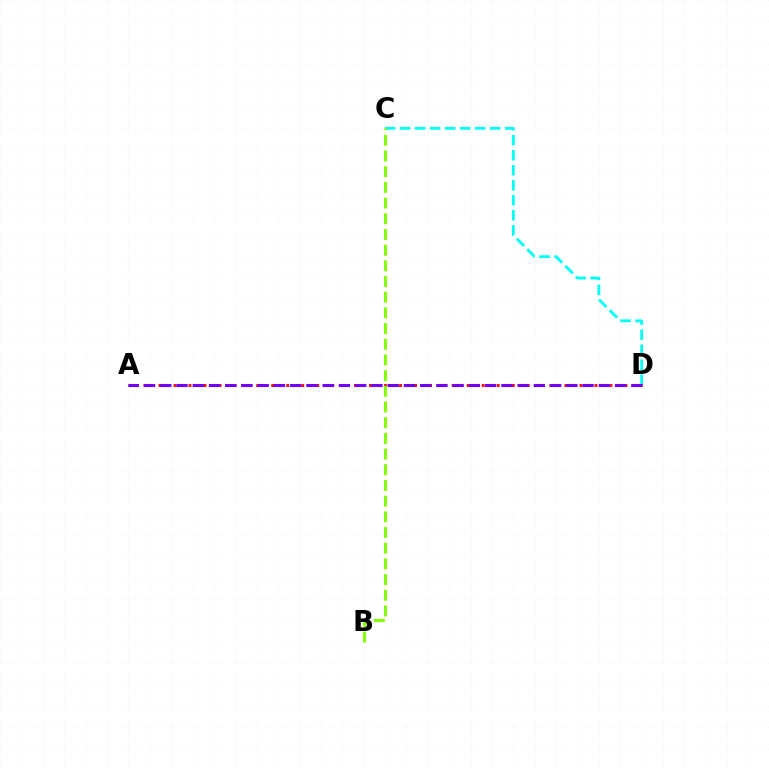{('C', 'D'): [{'color': '#00fff6', 'line_style': 'dashed', 'thickness': 2.04}], ('A', 'D'): [{'color': '#ff0000', 'line_style': 'dotted', 'thickness': 2.04}, {'color': '#7200ff', 'line_style': 'dashed', 'thickness': 2.21}], ('B', 'C'): [{'color': '#84ff00', 'line_style': 'dashed', 'thickness': 2.13}]}